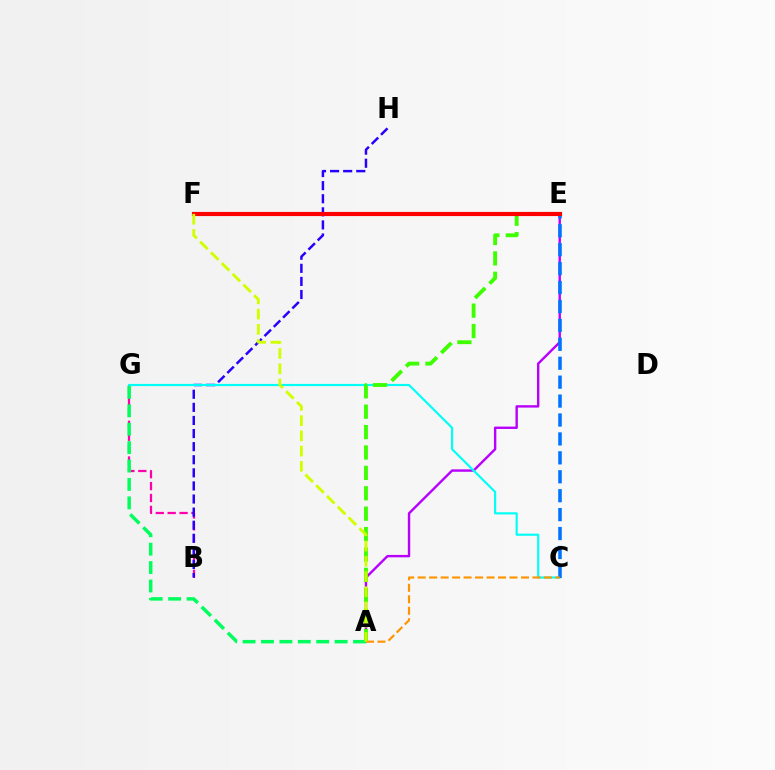{('B', 'G'): [{'color': '#ff00ac', 'line_style': 'dashed', 'thickness': 1.62}], ('A', 'E'): [{'color': '#b900ff', 'line_style': 'solid', 'thickness': 1.73}, {'color': '#3dff00', 'line_style': 'dashed', 'thickness': 2.77}], ('B', 'H'): [{'color': '#2500ff', 'line_style': 'dashed', 'thickness': 1.78}], ('C', 'G'): [{'color': '#00fff6', 'line_style': 'solid', 'thickness': 1.55}], ('C', 'E'): [{'color': '#0074ff', 'line_style': 'dashed', 'thickness': 2.57}], ('E', 'F'): [{'color': '#ff0000', 'line_style': 'solid', 'thickness': 2.98}], ('A', 'C'): [{'color': '#ff9400', 'line_style': 'dashed', 'thickness': 1.56}], ('A', 'G'): [{'color': '#00ff5c', 'line_style': 'dashed', 'thickness': 2.5}], ('A', 'F'): [{'color': '#d1ff00', 'line_style': 'dashed', 'thickness': 2.07}]}